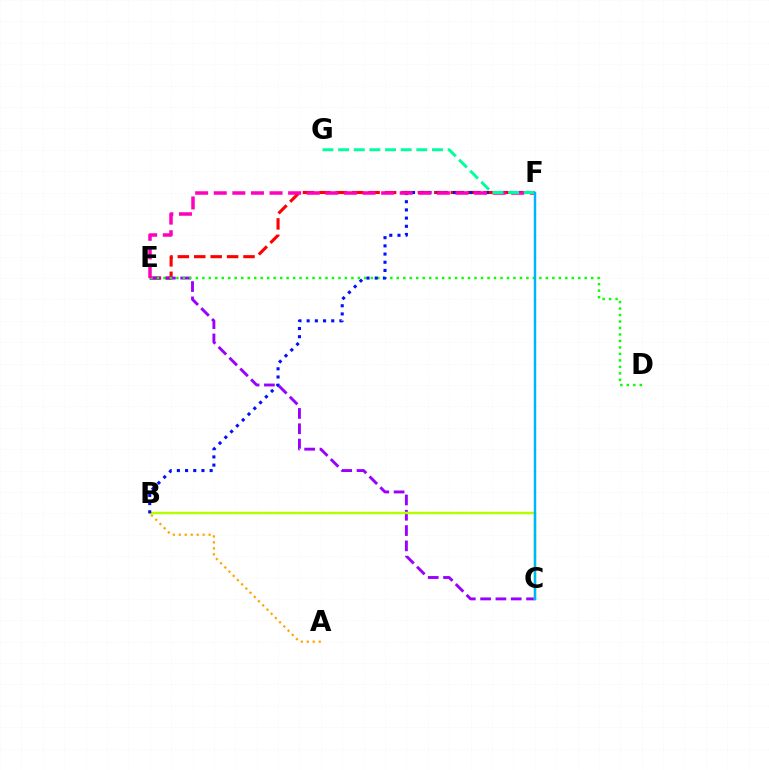{('A', 'B'): [{'color': '#ffa500', 'line_style': 'dotted', 'thickness': 1.62}], ('E', 'F'): [{'color': '#ff0000', 'line_style': 'dashed', 'thickness': 2.23}, {'color': '#ff00bd', 'line_style': 'dashed', 'thickness': 2.53}], ('C', 'E'): [{'color': '#9b00ff', 'line_style': 'dashed', 'thickness': 2.08}], ('D', 'E'): [{'color': '#08ff00', 'line_style': 'dotted', 'thickness': 1.76}], ('B', 'C'): [{'color': '#b3ff00', 'line_style': 'solid', 'thickness': 1.76}], ('B', 'F'): [{'color': '#0010ff', 'line_style': 'dotted', 'thickness': 2.23}], ('F', 'G'): [{'color': '#00ff9d', 'line_style': 'dashed', 'thickness': 2.13}], ('C', 'F'): [{'color': '#00b5ff', 'line_style': 'solid', 'thickness': 1.76}]}